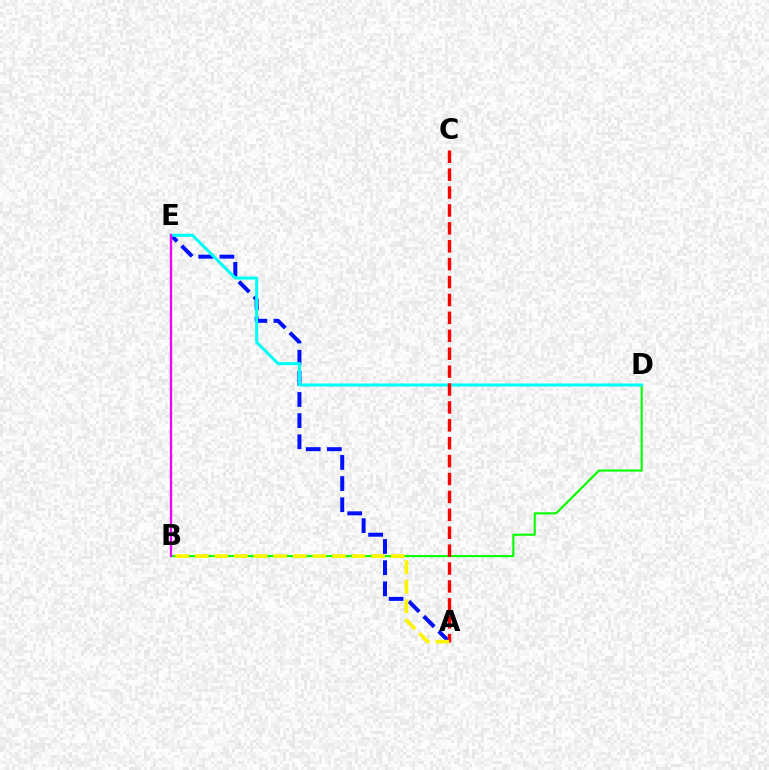{('A', 'E'): [{'color': '#0010ff', 'line_style': 'dashed', 'thickness': 2.87}], ('B', 'D'): [{'color': '#08ff00', 'line_style': 'solid', 'thickness': 1.53}], ('D', 'E'): [{'color': '#00fff6', 'line_style': 'solid', 'thickness': 2.19}], ('A', 'C'): [{'color': '#ff0000', 'line_style': 'dashed', 'thickness': 2.43}], ('B', 'E'): [{'color': '#ee00ff', 'line_style': 'solid', 'thickness': 1.65}], ('A', 'B'): [{'color': '#fcf500', 'line_style': 'dashed', 'thickness': 2.66}]}